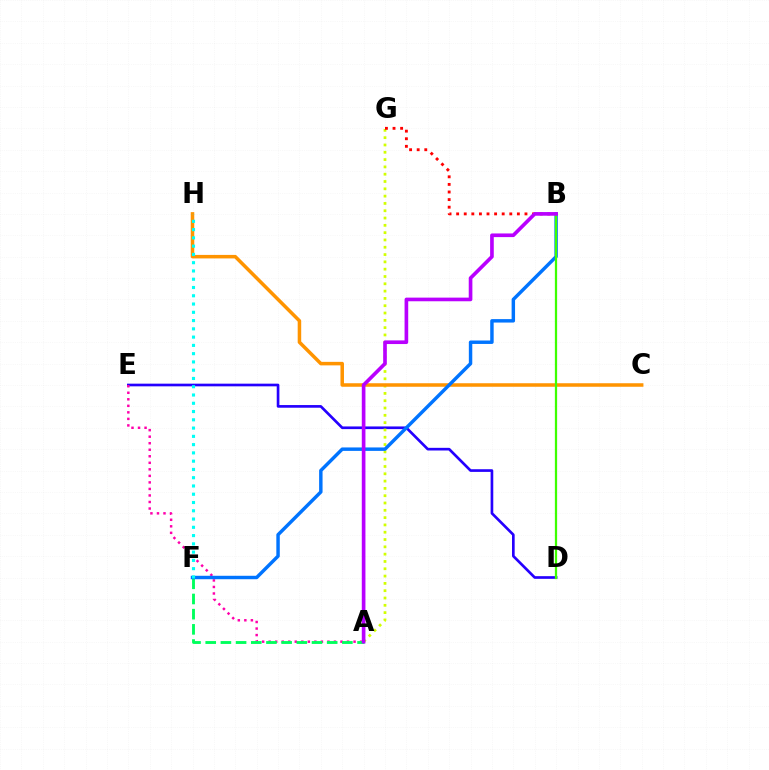{('D', 'E'): [{'color': '#2500ff', 'line_style': 'solid', 'thickness': 1.92}], ('A', 'G'): [{'color': '#d1ff00', 'line_style': 'dotted', 'thickness': 1.99}], ('B', 'G'): [{'color': '#ff0000', 'line_style': 'dotted', 'thickness': 2.06}], ('A', 'E'): [{'color': '#ff00ac', 'line_style': 'dotted', 'thickness': 1.77}], ('C', 'H'): [{'color': '#ff9400', 'line_style': 'solid', 'thickness': 2.53}], ('A', 'F'): [{'color': '#00ff5c', 'line_style': 'dashed', 'thickness': 2.06}], ('B', 'F'): [{'color': '#0074ff', 'line_style': 'solid', 'thickness': 2.48}], ('B', 'D'): [{'color': '#3dff00', 'line_style': 'solid', 'thickness': 1.62}], ('F', 'H'): [{'color': '#00fff6', 'line_style': 'dotted', 'thickness': 2.25}], ('A', 'B'): [{'color': '#b900ff', 'line_style': 'solid', 'thickness': 2.63}]}